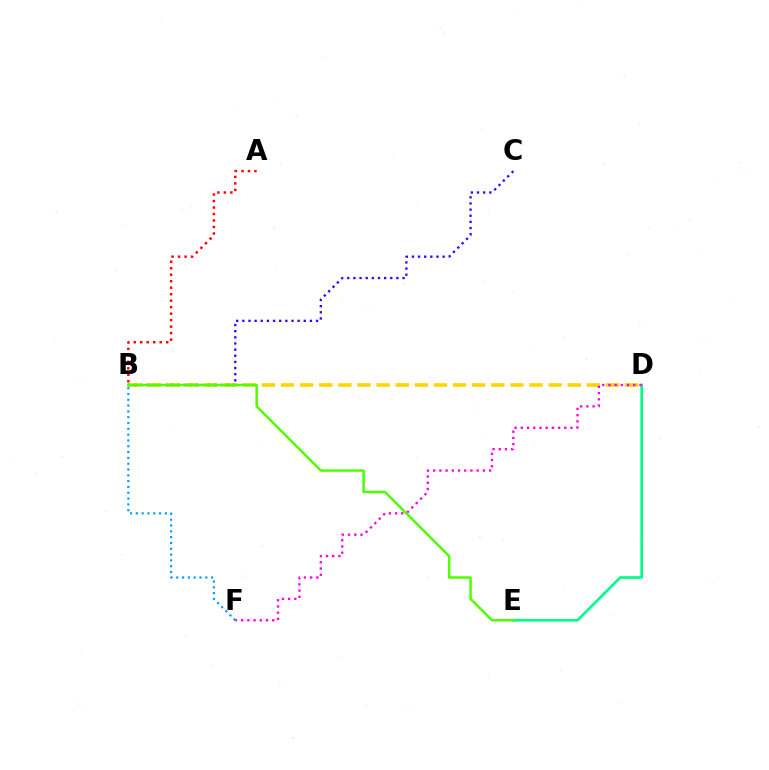{('A', 'B'): [{'color': '#ff0000', 'line_style': 'dotted', 'thickness': 1.76}], ('B', 'D'): [{'color': '#ffd500', 'line_style': 'dashed', 'thickness': 2.6}], ('B', 'C'): [{'color': '#3700ff', 'line_style': 'dotted', 'thickness': 1.67}], ('D', 'E'): [{'color': '#00ff86', 'line_style': 'solid', 'thickness': 1.93}], ('B', 'F'): [{'color': '#009eff', 'line_style': 'dotted', 'thickness': 1.58}], ('D', 'F'): [{'color': '#ff00ed', 'line_style': 'dotted', 'thickness': 1.69}], ('B', 'E'): [{'color': '#4fff00', 'line_style': 'solid', 'thickness': 1.8}]}